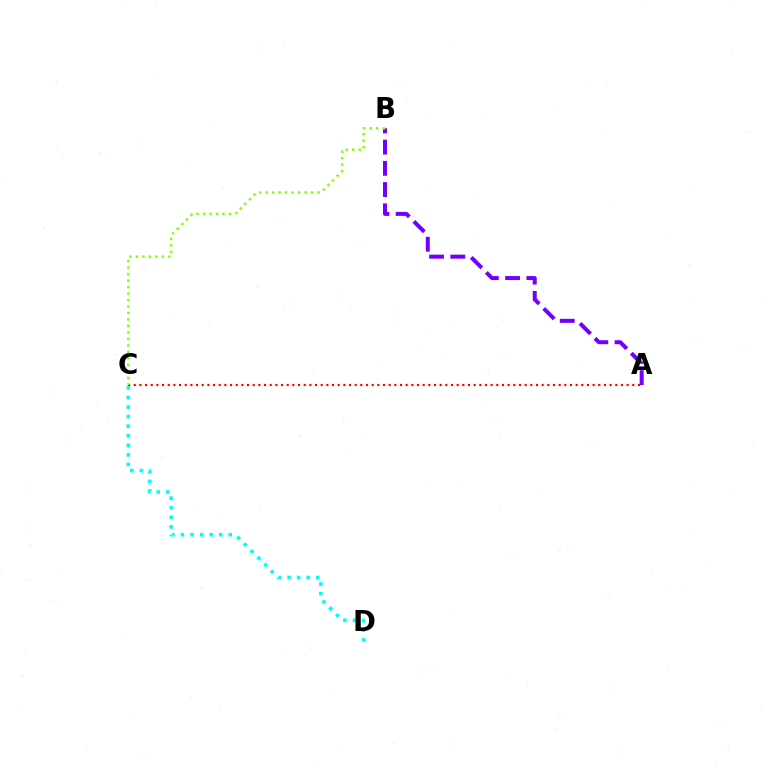{('A', 'B'): [{'color': '#7200ff', 'line_style': 'dashed', 'thickness': 2.88}], ('A', 'C'): [{'color': '#ff0000', 'line_style': 'dotted', 'thickness': 1.54}], ('B', 'C'): [{'color': '#84ff00', 'line_style': 'dotted', 'thickness': 1.76}], ('C', 'D'): [{'color': '#00fff6', 'line_style': 'dotted', 'thickness': 2.6}]}